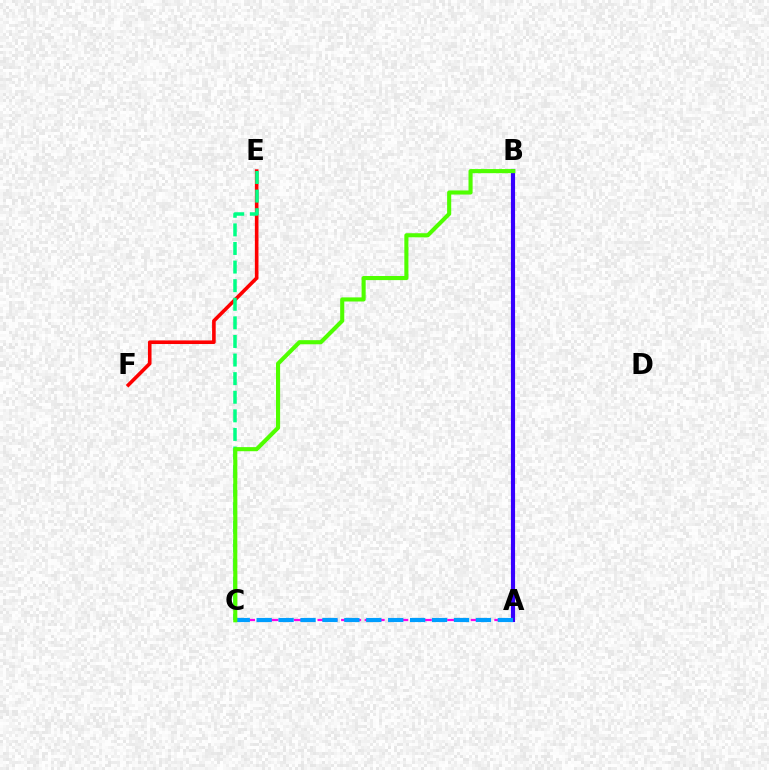{('A', 'B'): [{'color': '#ffd500', 'line_style': 'dashed', 'thickness': 2.87}, {'color': '#3700ff', 'line_style': 'solid', 'thickness': 2.98}], ('A', 'C'): [{'color': '#ff00ed', 'line_style': 'dashed', 'thickness': 1.6}, {'color': '#009eff', 'line_style': 'dashed', 'thickness': 2.98}], ('E', 'F'): [{'color': '#ff0000', 'line_style': 'solid', 'thickness': 2.6}], ('C', 'E'): [{'color': '#00ff86', 'line_style': 'dashed', 'thickness': 2.53}], ('B', 'C'): [{'color': '#4fff00', 'line_style': 'solid', 'thickness': 2.95}]}